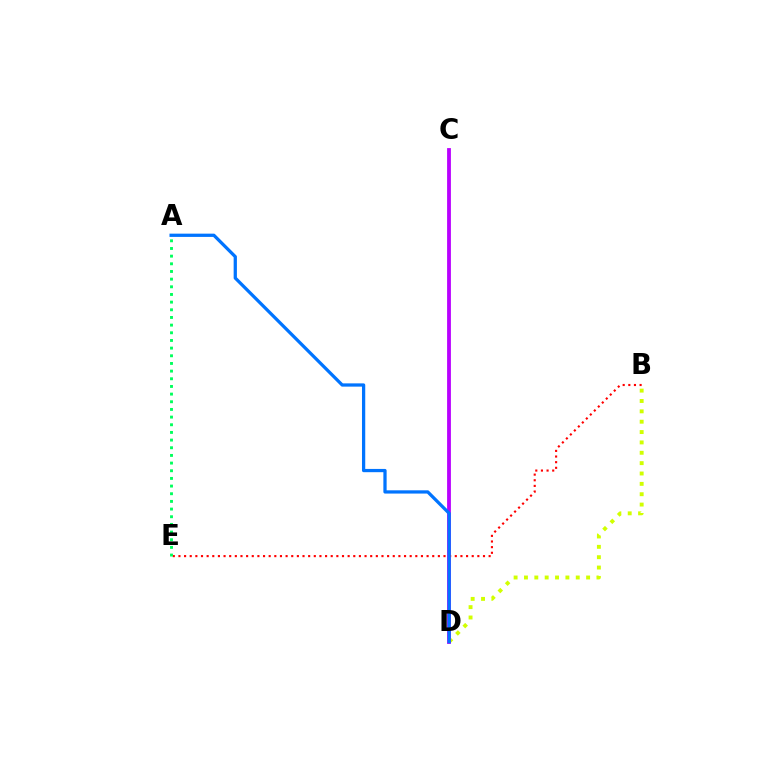{('B', 'D'): [{'color': '#d1ff00', 'line_style': 'dotted', 'thickness': 2.81}], ('C', 'D'): [{'color': '#b900ff', 'line_style': 'solid', 'thickness': 2.74}], ('B', 'E'): [{'color': '#ff0000', 'line_style': 'dotted', 'thickness': 1.53}], ('A', 'D'): [{'color': '#0074ff', 'line_style': 'solid', 'thickness': 2.34}], ('A', 'E'): [{'color': '#00ff5c', 'line_style': 'dotted', 'thickness': 2.08}]}